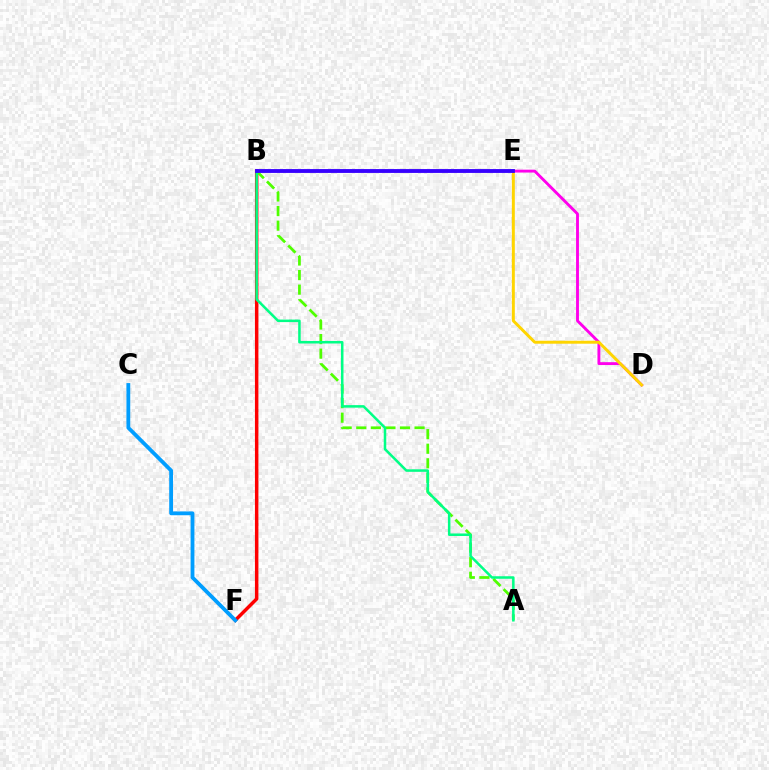{('B', 'F'): [{'color': '#ff0000', 'line_style': 'solid', 'thickness': 2.49}], ('C', 'F'): [{'color': '#009eff', 'line_style': 'solid', 'thickness': 2.74}], ('D', 'E'): [{'color': '#ff00ed', 'line_style': 'solid', 'thickness': 2.07}, {'color': '#ffd500', 'line_style': 'solid', 'thickness': 2.14}], ('A', 'B'): [{'color': '#4fff00', 'line_style': 'dashed', 'thickness': 1.98}, {'color': '#00ff86', 'line_style': 'solid', 'thickness': 1.82}], ('B', 'E'): [{'color': '#3700ff', 'line_style': 'solid', 'thickness': 2.77}]}